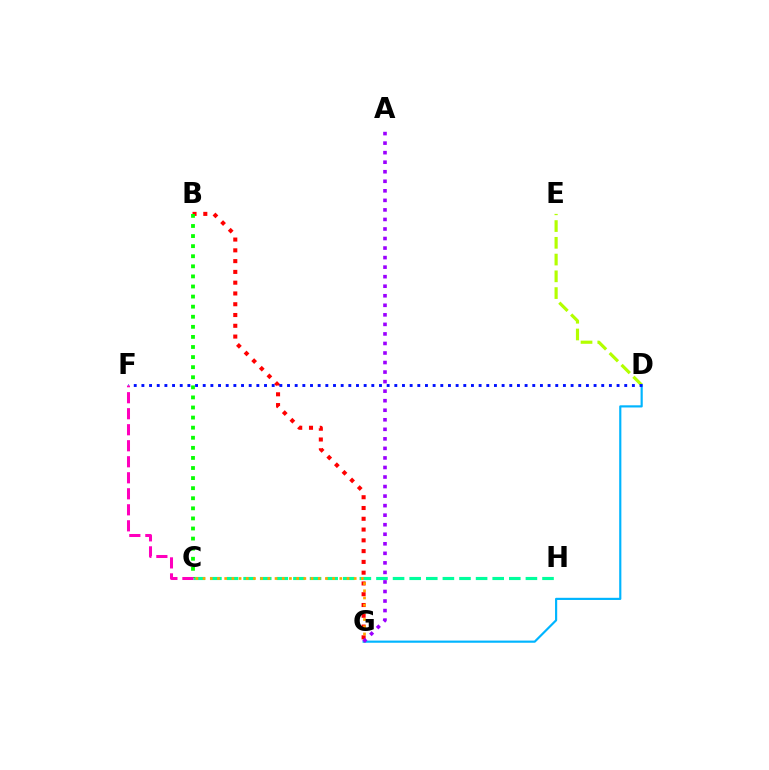{('C', 'H'): [{'color': '#00ff9d', 'line_style': 'dashed', 'thickness': 2.26}], ('B', 'G'): [{'color': '#ff0000', 'line_style': 'dotted', 'thickness': 2.93}], ('C', 'G'): [{'color': '#ffa500', 'line_style': 'dotted', 'thickness': 1.95}], ('D', 'G'): [{'color': '#00b5ff', 'line_style': 'solid', 'thickness': 1.56}], ('D', 'E'): [{'color': '#b3ff00', 'line_style': 'dashed', 'thickness': 2.28}], ('D', 'F'): [{'color': '#0010ff', 'line_style': 'dotted', 'thickness': 2.08}], ('B', 'C'): [{'color': '#08ff00', 'line_style': 'dotted', 'thickness': 2.74}], ('A', 'G'): [{'color': '#9b00ff', 'line_style': 'dotted', 'thickness': 2.59}], ('C', 'F'): [{'color': '#ff00bd', 'line_style': 'dashed', 'thickness': 2.18}]}